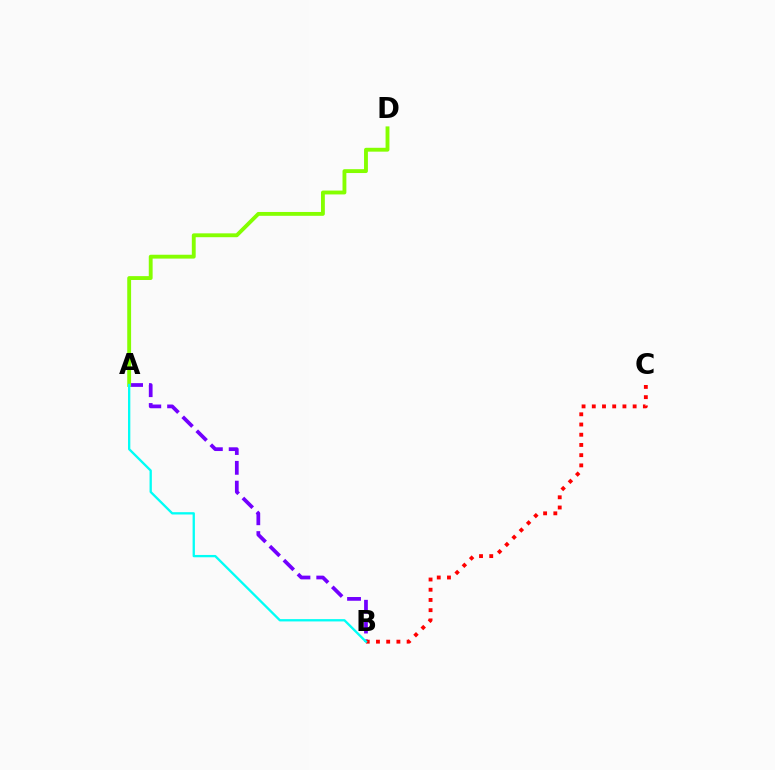{('A', 'B'): [{'color': '#7200ff', 'line_style': 'dashed', 'thickness': 2.69}, {'color': '#00fff6', 'line_style': 'solid', 'thickness': 1.67}], ('B', 'C'): [{'color': '#ff0000', 'line_style': 'dotted', 'thickness': 2.78}], ('A', 'D'): [{'color': '#84ff00', 'line_style': 'solid', 'thickness': 2.78}]}